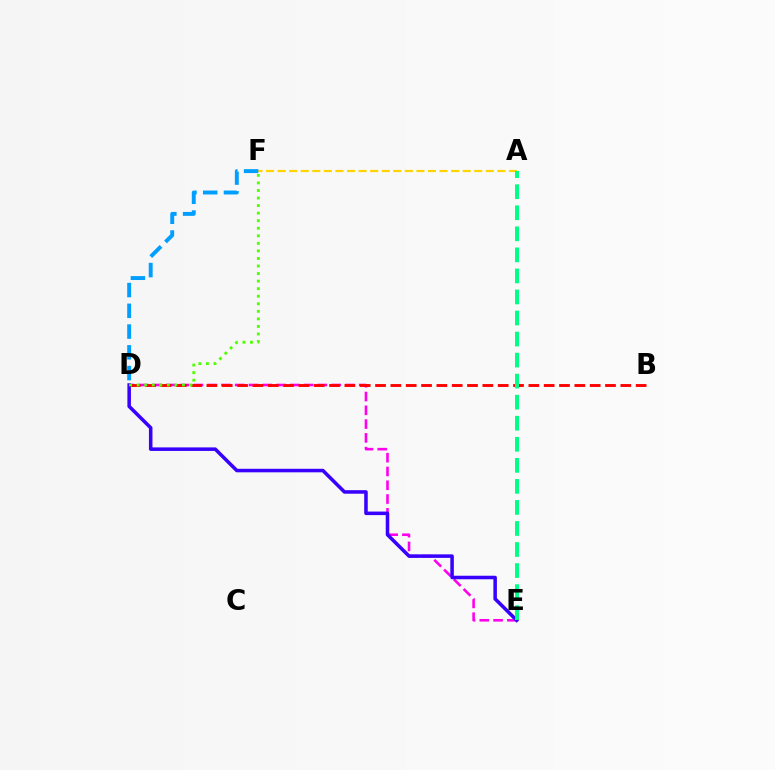{('D', 'E'): [{'color': '#ff00ed', 'line_style': 'dashed', 'thickness': 1.87}, {'color': '#3700ff', 'line_style': 'solid', 'thickness': 2.54}], ('B', 'D'): [{'color': '#ff0000', 'line_style': 'dashed', 'thickness': 2.08}], ('A', 'F'): [{'color': '#ffd500', 'line_style': 'dashed', 'thickness': 1.57}], ('A', 'E'): [{'color': '#00ff86', 'line_style': 'dashed', 'thickness': 2.86}], ('D', 'F'): [{'color': '#009eff', 'line_style': 'dashed', 'thickness': 2.82}, {'color': '#4fff00', 'line_style': 'dotted', 'thickness': 2.05}]}